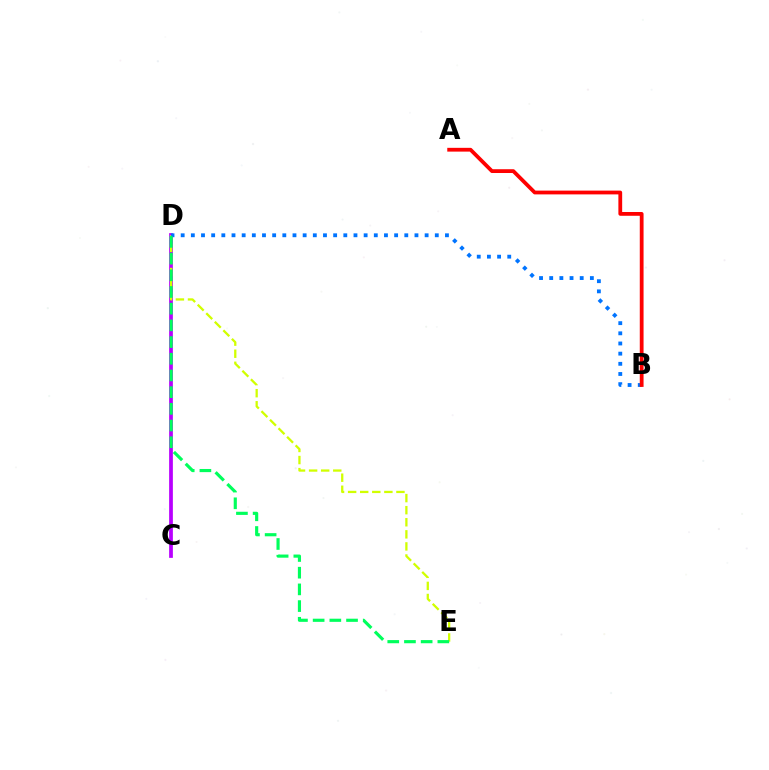{('C', 'D'): [{'color': '#b900ff', 'line_style': 'solid', 'thickness': 2.69}], ('D', 'E'): [{'color': '#d1ff00', 'line_style': 'dashed', 'thickness': 1.64}, {'color': '#00ff5c', 'line_style': 'dashed', 'thickness': 2.27}], ('B', 'D'): [{'color': '#0074ff', 'line_style': 'dotted', 'thickness': 2.76}], ('A', 'B'): [{'color': '#ff0000', 'line_style': 'solid', 'thickness': 2.72}]}